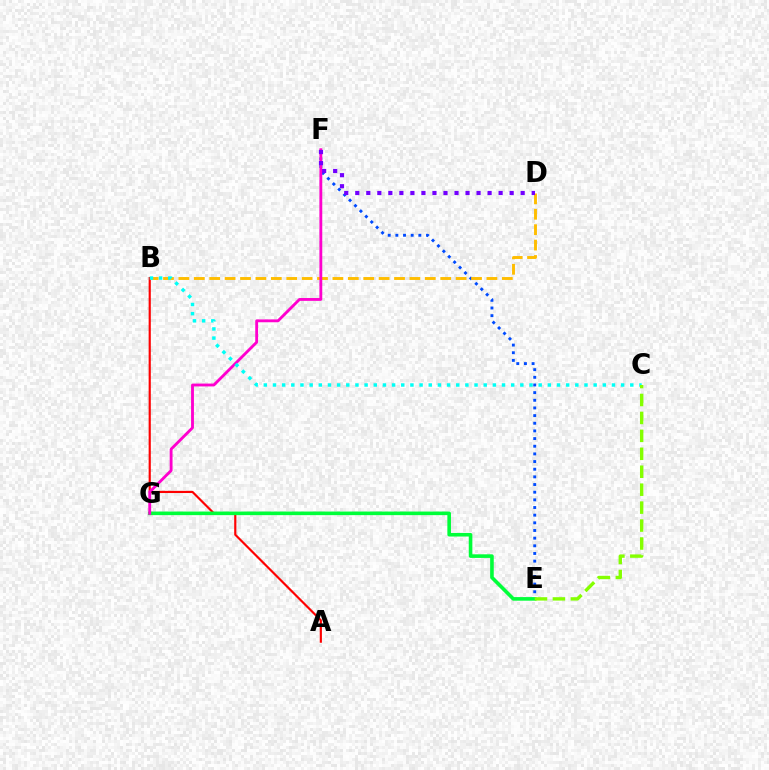{('A', 'B'): [{'color': '#ff0000', 'line_style': 'solid', 'thickness': 1.56}], ('E', 'F'): [{'color': '#004bff', 'line_style': 'dotted', 'thickness': 2.08}], ('B', 'D'): [{'color': '#ffbd00', 'line_style': 'dashed', 'thickness': 2.09}], ('E', 'G'): [{'color': '#00ff39', 'line_style': 'solid', 'thickness': 2.59}], ('F', 'G'): [{'color': '#ff00cf', 'line_style': 'solid', 'thickness': 2.05}], ('D', 'F'): [{'color': '#7200ff', 'line_style': 'dotted', 'thickness': 3.0}], ('B', 'C'): [{'color': '#00fff6', 'line_style': 'dotted', 'thickness': 2.49}], ('C', 'E'): [{'color': '#84ff00', 'line_style': 'dashed', 'thickness': 2.44}]}